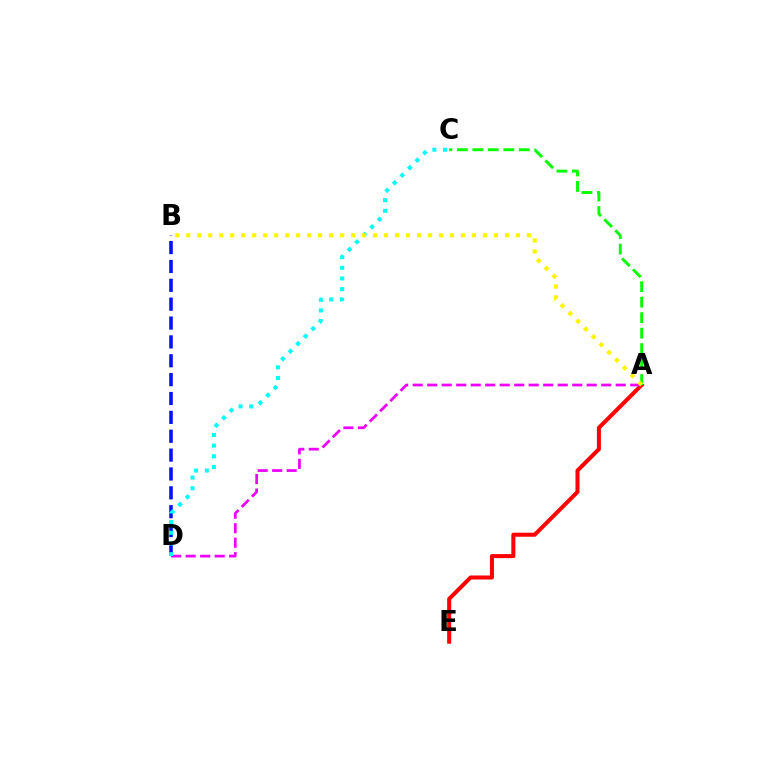{('A', 'E'): [{'color': '#ff0000', 'line_style': 'solid', 'thickness': 2.9}], ('A', 'D'): [{'color': '#ee00ff', 'line_style': 'dashed', 'thickness': 1.97}], ('B', 'D'): [{'color': '#0010ff', 'line_style': 'dashed', 'thickness': 2.56}], ('A', 'C'): [{'color': '#08ff00', 'line_style': 'dashed', 'thickness': 2.1}], ('C', 'D'): [{'color': '#00fff6', 'line_style': 'dotted', 'thickness': 2.9}], ('A', 'B'): [{'color': '#fcf500', 'line_style': 'dotted', 'thickness': 2.99}]}